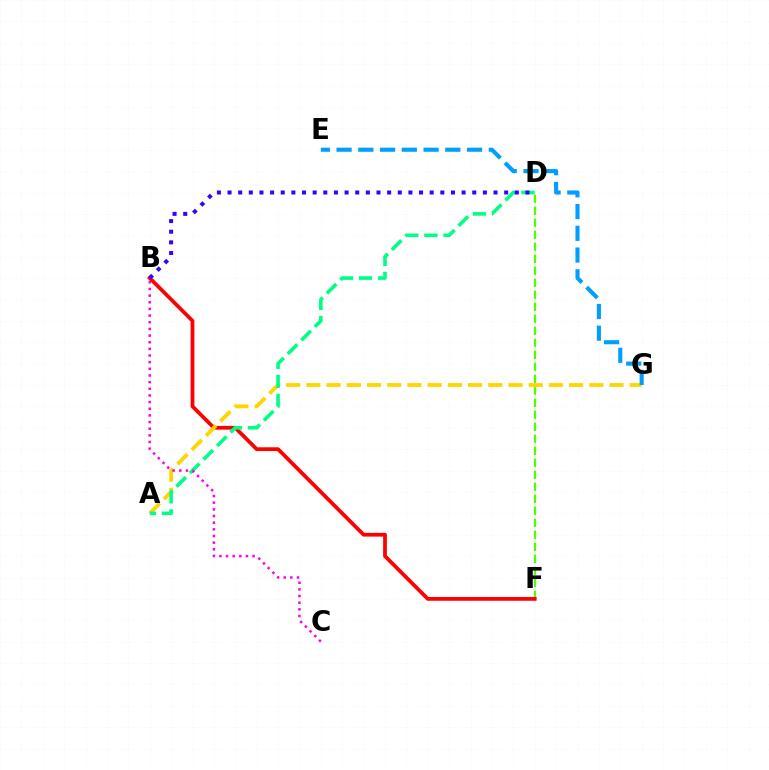{('D', 'F'): [{'color': '#4fff00', 'line_style': 'dashed', 'thickness': 1.63}], ('B', 'F'): [{'color': '#ff0000', 'line_style': 'solid', 'thickness': 2.71}], ('A', 'G'): [{'color': '#ffd500', 'line_style': 'dashed', 'thickness': 2.75}], ('A', 'D'): [{'color': '#00ff86', 'line_style': 'dashed', 'thickness': 2.6}], ('B', 'D'): [{'color': '#3700ff', 'line_style': 'dotted', 'thickness': 2.89}], ('B', 'C'): [{'color': '#ff00ed', 'line_style': 'dotted', 'thickness': 1.81}], ('E', 'G'): [{'color': '#009eff', 'line_style': 'dashed', 'thickness': 2.95}]}